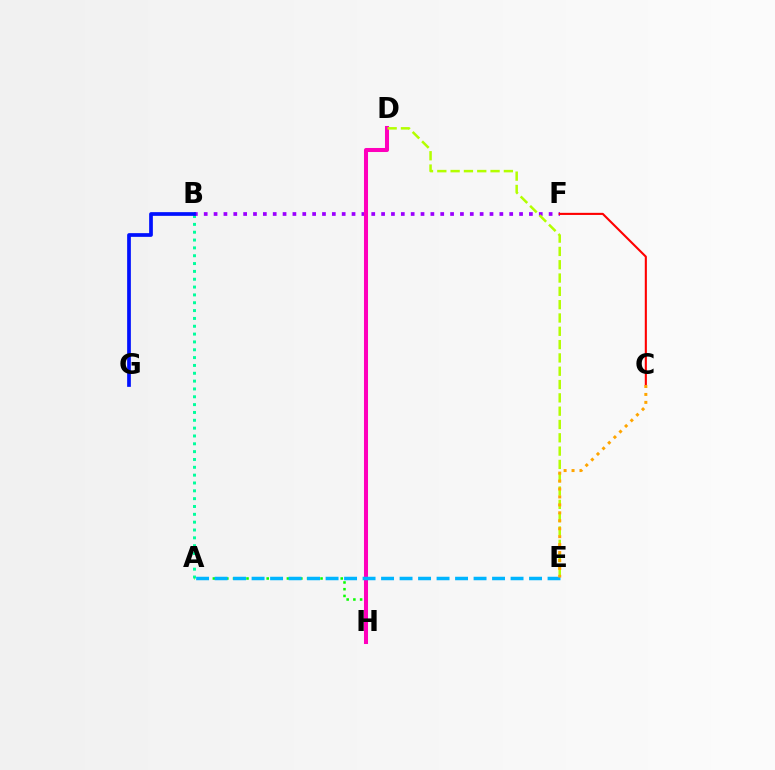{('A', 'B'): [{'color': '#00ff9d', 'line_style': 'dotted', 'thickness': 2.13}], ('A', 'H'): [{'color': '#08ff00', 'line_style': 'dotted', 'thickness': 1.83}], ('B', 'F'): [{'color': '#9b00ff', 'line_style': 'dotted', 'thickness': 2.68}], ('D', 'H'): [{'color': '#ff00bd', 'line_style': 'solid', 'thickness': 2.91}], ('D', 'E'): [{'color': '#b3ff00', 'line_style': 'dashed', 'thickness': 1.81}], ('A', 'E'): [{'color': '#00b5ff', 'line_style': 'dashed', 'thickness': 2.51}], ('C', 'F'): [{'color': '#ff0000', 'line_style': 'solid', 'thickness': 1.52}], ('C', 'E'): [{'color': '#ffa500', 'line_style': 'dotted', 'thickness': 2.16}], ('B', 'G'): [{'color': '#0010ff', 'line_style': 'solid', 'thickness': 2.67}]}